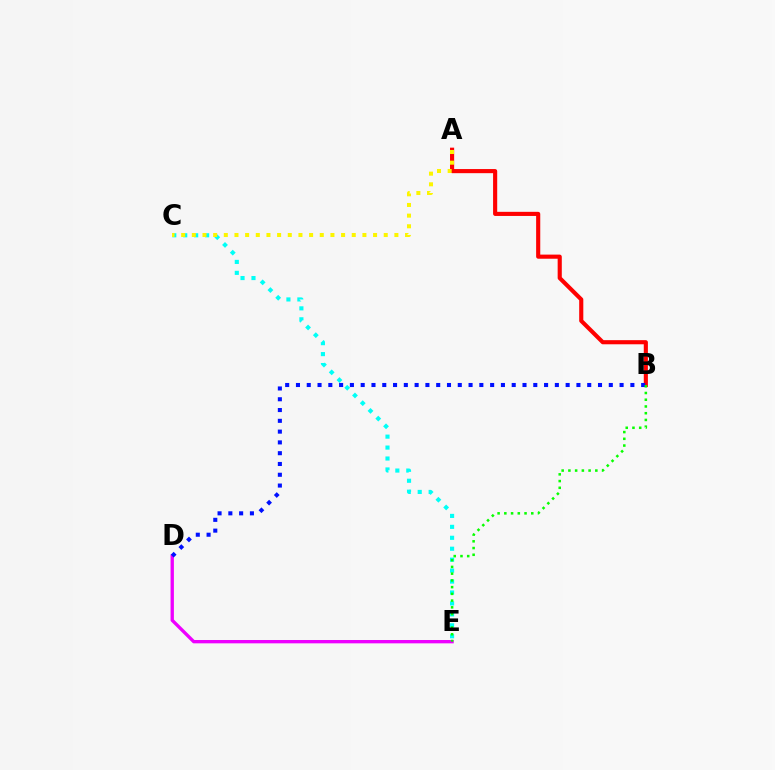{('D', 'E'): [{'color': '#ee00ff', 'line_style': 'solid', 'thickness': 2.4}], ('A', 'B'): [{'color': '#ff0000', 'line_style': 'solid', 'thickness': 2.97}], ('C', 'E'): [{'color': '#00fff6', 'line_style': 'dotted', 'thickness': 2.97}], ('B', 'D'): [{'color': '#0010ff', 'line_style': 'dotted', 'thickness': 2.93}], ('A', 'C'): [{'color': '#fcf500', 'line_style': 'dotted', 'thickness': 2.9}], ('B', 'E'): [{'color': '#08ff00', 'line_style': 'dotted', 'thickness': 1.83}]}